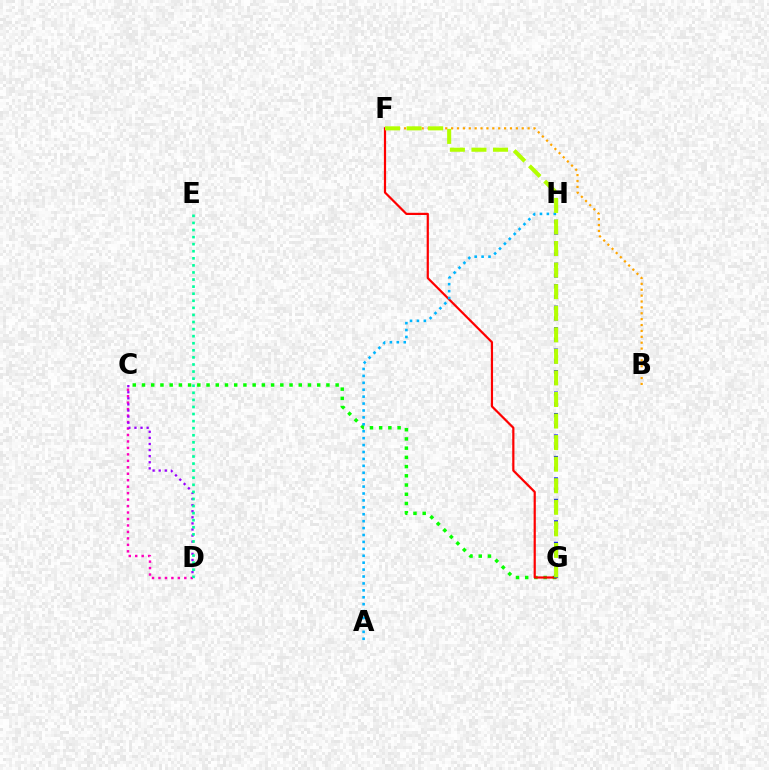{('C', 'D'): [{'color': '#ff00bd', 'line_style': 'dotted', 'thickness': 1.76}, {'color': '#9b00ff', 'line_style': 'dotted', 'thickness': 1.66}], ('B', 'F'): [{'color': '#ffa500', 'line_style': 'dotted', 'thickness': 1.6}], ('C', 'G'): [{'color': '#08ff00', 'line_style': 'dotted', 'thickness': 2.51}], ('F', 'G'): [{'color': '#ff0000', 'line_style': 'solid', 'thickness': 1.59}, {'color': '#b3ff00', 'line_style': 'dashed', 'thickness': 2.93}], ('A', 'H'): [{'color': '#00b5ff', 'line_style': 'dotted', 'thickness': 1.88}], ('G', 'H'): [{'color': '#0010ff', 'line_style': 'dotted', 'thickness': 2.92}], ('D', 'E'): [{'color': '#00ff9d', 'line_style': 'dotted', 'thickness': 1.92}]}